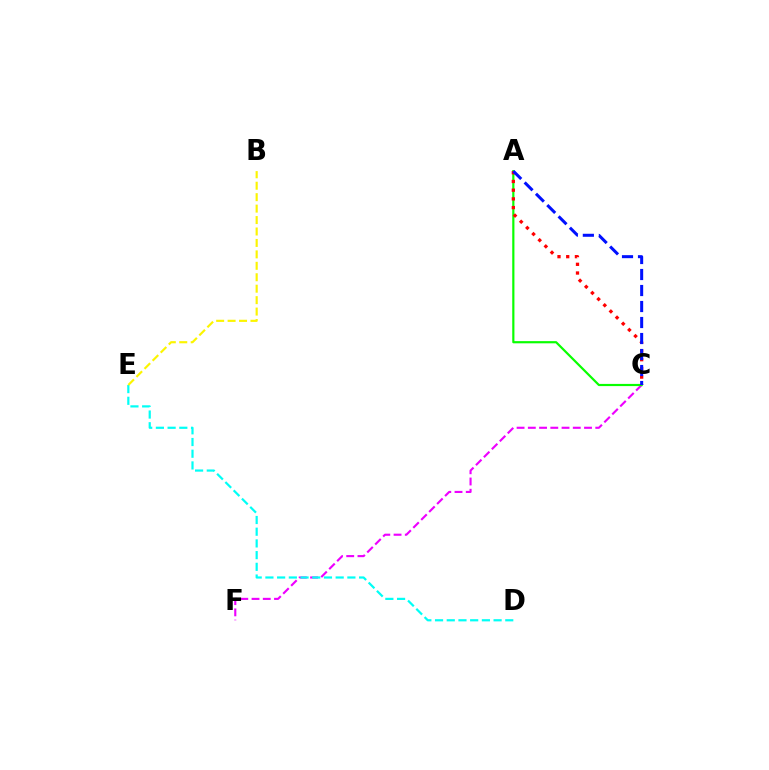{('C', 'F'): [{'color': '#ee00ff', 'line_style': 'dashed', 'thickness': 1.53}], ('A', 'C'): [{'color': '#08ff00', 'line_style': 'solid', 'thickness': 1.57}, {'color': '#ff0000', 'line_style': 'dotted', 'thickness': 2.37}, {'color': '#0010ff', 'line_style': 'dashed', 'thickness': 2.17}], ('D', 'E'): [{'color': '#00fff6', 'line_style': 'dashed', 'thickness': 1.59}], ('B', 'E'): [{'color': '#fcf500', 'line_style': 'dashed', 'thickness': 1.55}]}